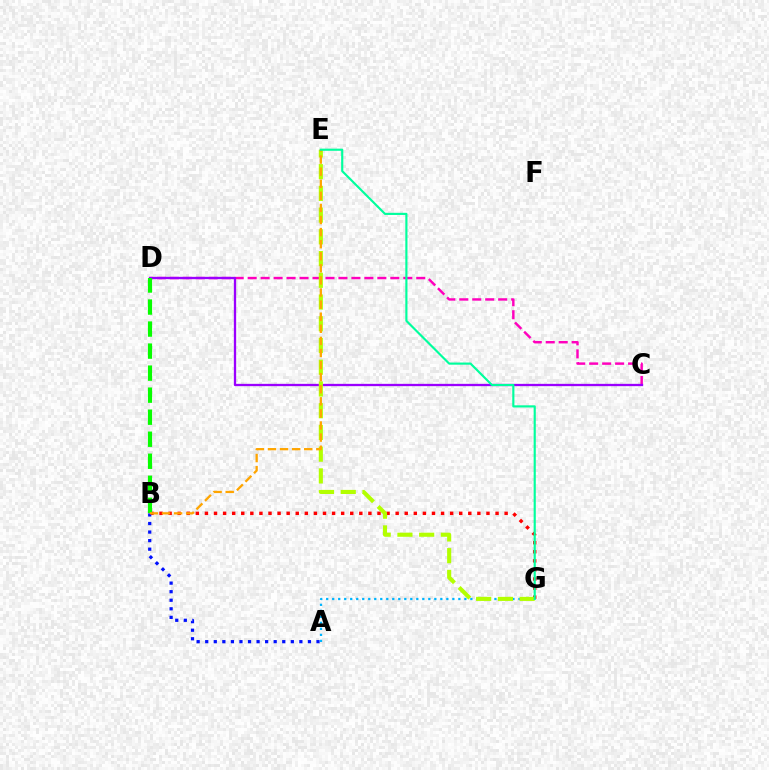{('B', 'G'): [{'color': '#ff0000', 'line_style': 'dotted', 'thickness': 2.47}], ('A', 'B'): [{'color': '#0010ff', 'line_style': 'dotted', 'thickness': 2.33}], ('C', 'D'): [{'color': '#ff00bd', 'line_style': 'dashed', 'thickness': 1.76}, {'color': '#9b00ff', 'line_style': 'solid', 'thickness': 1.66}], ('A', 'G'): [{'color': '#00b5ff', 'line_style': 'dotted', 'thickness': 1.63}], ('E', 'G'): [{'color': '#b3ff00', 'line_style': 'dashed', 'thickness': 2.95}, {'color': '#00ff9d', 'line_style': 'solid', 'thickness': 1.55}], ('B', 'D'): [{'color': '#08ff00', 'line_style': 'dashed', 'thickness': 2.99}], ('B', 'E'): [{'color': '#ffa500', 'line_style': 'dashed', 'thickness': 1.64}]}